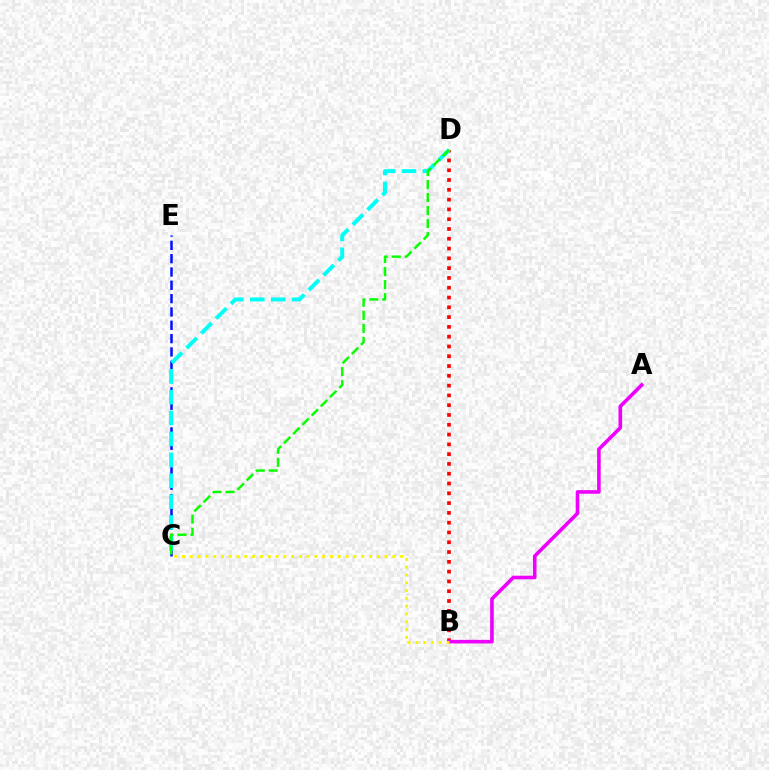{('B', 'D'): [{'color': '#ff0000', 'line_style': 'dotted', 'thickness': 2.66}], ('C', 'E'): [{'color': '#0010ff', 'line_style': 'dashed', 'thickness': 1.81}], ('C', 'D'): [{'color': '#00fff6', 'line_style': 'dashed', 'thickness': 2.84}, {'color': '#08ff00', 'line_style': 'dashed', 'thickness': 1.77}], ('A', 'B'): [{'color': '#ee00ff', 'line_style': 'solid', 'thickness': 2.6}], ('B', 'C'): [{'color': '#fcf500', 'line_style': 'dotted', 'thickness': 2.12}]}